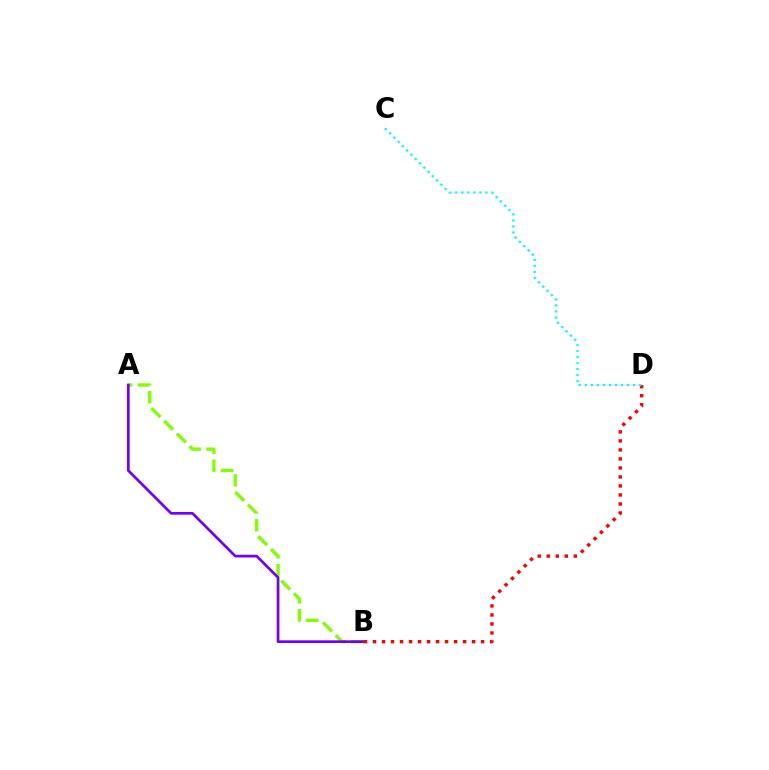{('A', 'B'): [{'color': '#84ff00', 'line_style': 'dashed', 'thickness': 2.44}, {'color': '#7200ff', 'line_style': 'solid', 'thickness': 1.95}], ('B', 'D'): [{'color': '#ff0000', 'line_style': 'dotted', 'thickness': 2.45}], ('C', 'D'): [{'color': '#00fff6', 'line_style': 'dotted', 'thickness': 1.64}]}